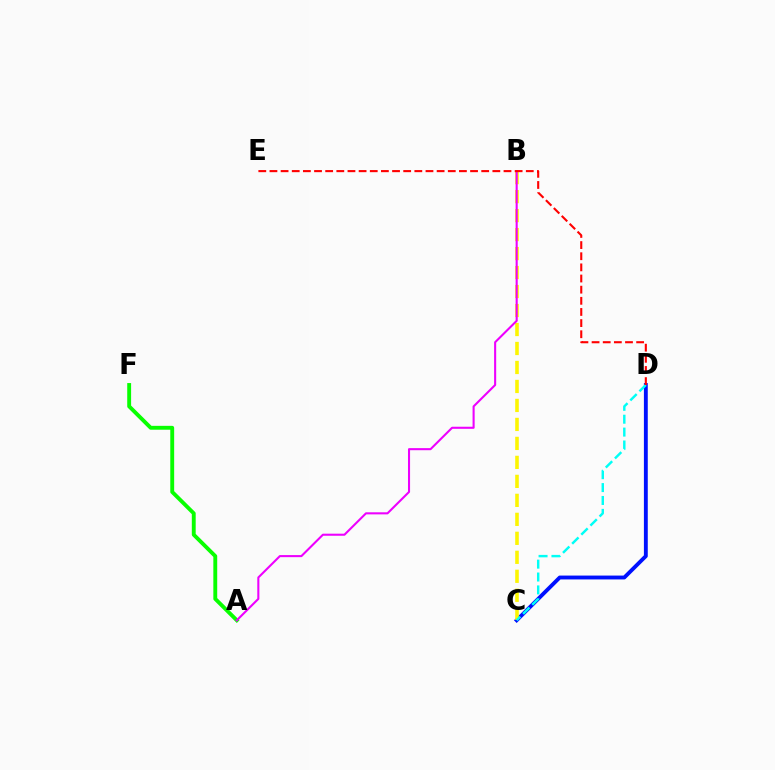{('A', 'F'): [{'color': '#08ff00', 'line_style': 'solid', 'thickness': 2.79}], ('C', 'D'): [{'color': '#0010ff', 'line_style': 'solid', 'thickness': 2.78}, {'color': '#00fff6', 'line_style': 'dashed', 'thickness': 1.75}], ('B', 'C'): [{'color': '#fcf500', 'line_style': 'dashed', 'thickness': 2.58}], ('A', 'B'): [{'color': '#ee00ff', 'line_style': 'solid', 'thickness': 1.5}], ('D', 'E'): [{'color': '#ff0000', 'line_style': 'dashed', 'thickness': 1.51}]}